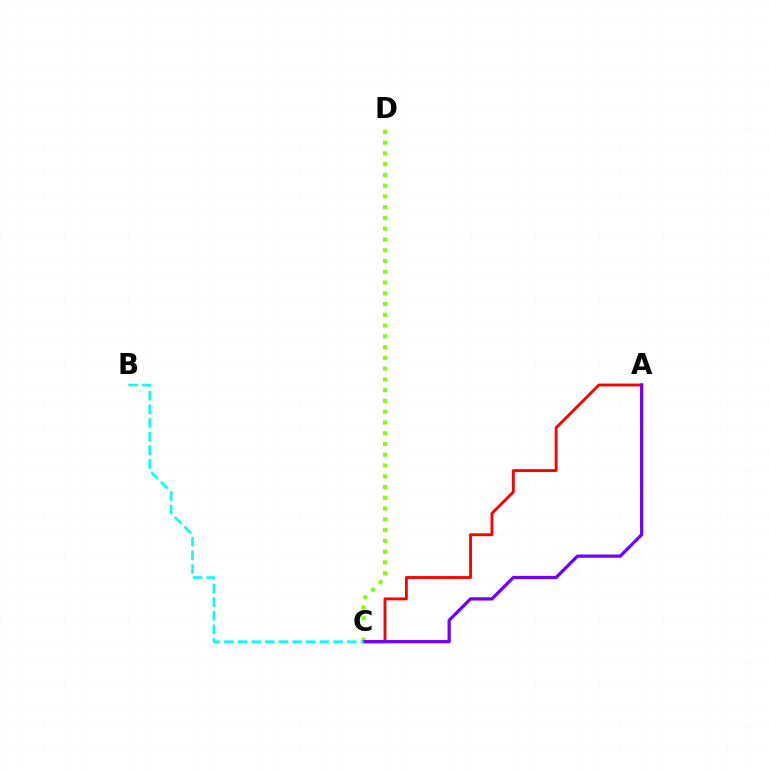{('C', 'D'): [{'color': '#84ff00', 'line_style': 'dotted', 'thickness': 2.92}], ('A', 'C'): [{'color': '#ff0000', 'line_style': 'solid', 'thickness': 2.07}, {'color': '#7200ff', 'line_style': 'solid', 'thickness': 2.35}], ('B', 'C'): [{'color': '#00fff6', 'line_style': 'dashed', 'thickness': 1.85}]}